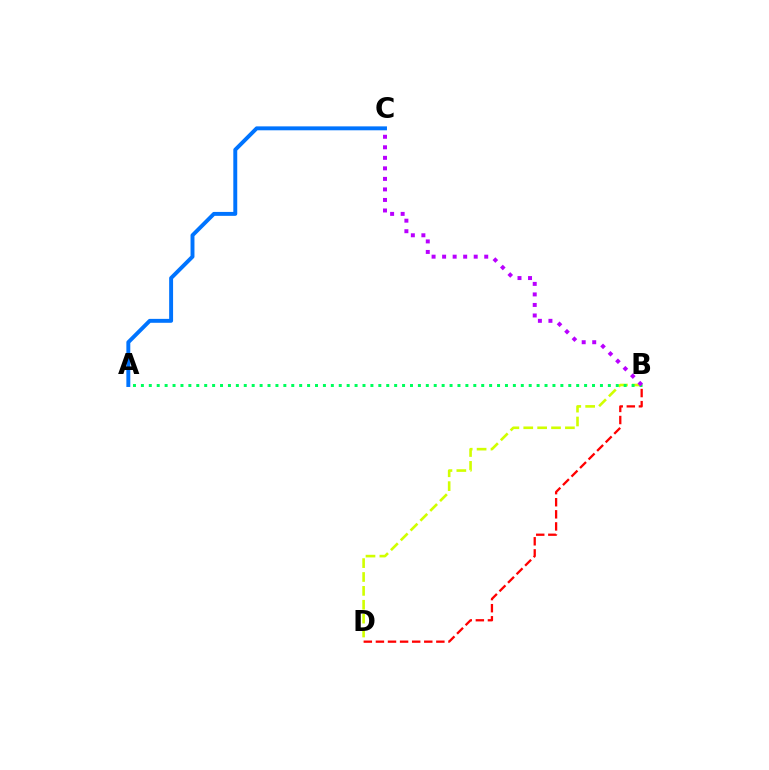{('B', 'D'): [{'color': '#d1ff00', 'line_style': 'dashed', 'thickness': 1.89}, {'color': '#ff0000', 'line_style': 'dashed', 'thickness': 1.64}], ('A', 'B'): [{'color': '#00ff5c', 'line_style': 'dotted', 'thickness': 2.15}], ('A', 'C'): [{'color': '#0074ff', 'line_style': 'solid', 'thickness': 2.82}], ('B', 'C'): [{'color': '#b900ff', 'line_style': 'dotted', 'thickness': 2.86}]}